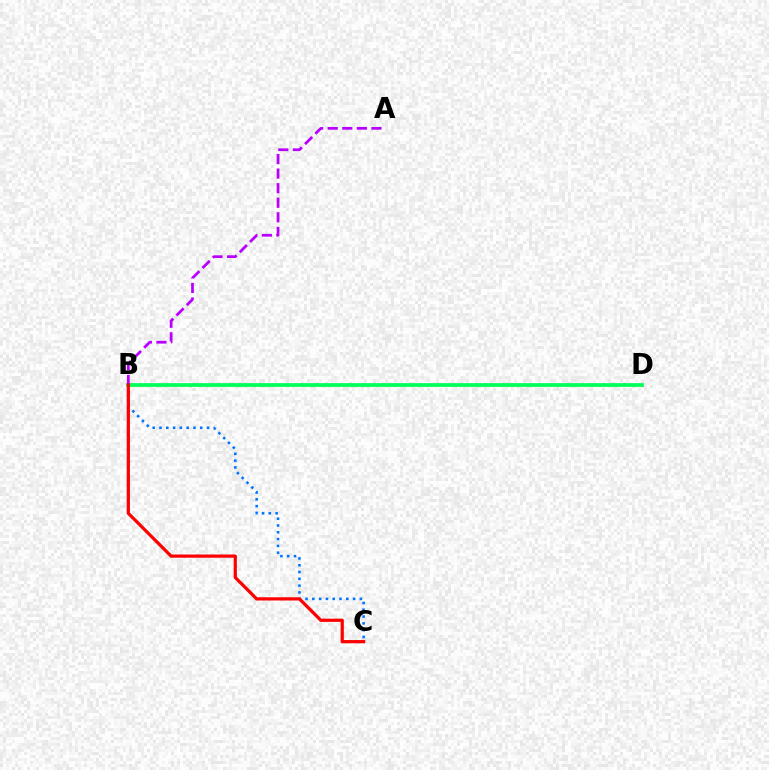{('B', 'D'): [{'color': '#d1ff00', 'line_style': 'dotted', 'thickness': 2.23}, {'color': '#00ff5c', 'line_style': 'solid', 'thickness': 2.68}], ('A', 'B'): [{'color': '#b900ff', 'line_style': 'dashed', 'thickness': 1.98}], ('B', 'C'): [{'color': '#0074ff', 'line_style': 'dotted', 'thickness': 1.85}, {'color': '#ff0000', 'line_style': 'solid', 'thickness': 2.32}]}